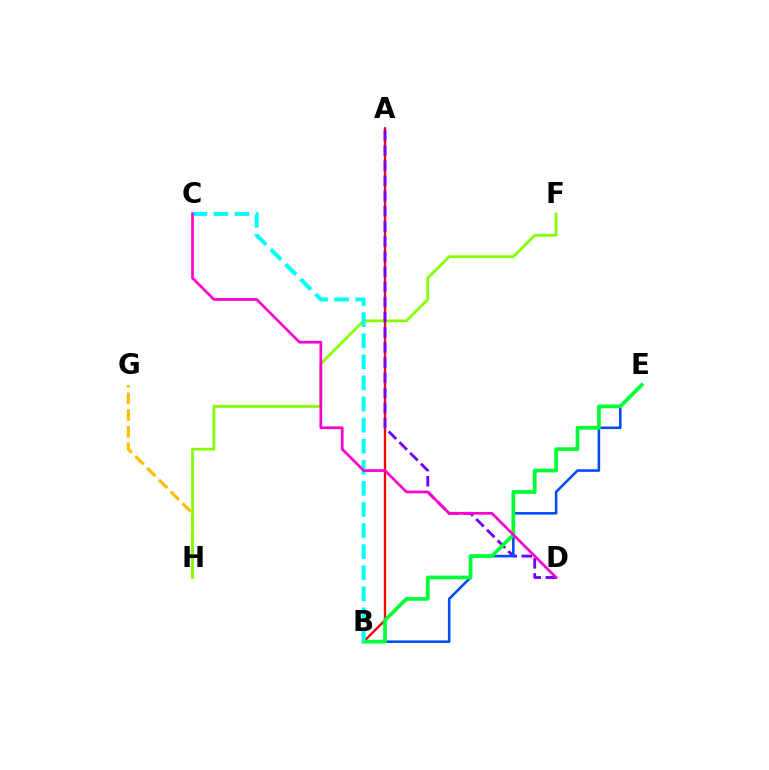{('G', 'H'): [{'color': '#ffbd00', 'line_style': 'dashed', 'thickness': 2.26}], ('A', 'B'): [{'color': '#ff0000', 'line_style': 'solid', 'thickness': 1.7}], ('F', 'H'): [{'color': '#84ff00', 'line_style': 'solid', 'thickness': 1.98}], ('A', 'D'): [{'color': '#7200ff', 'line_style': 'dashed', 'thickness': 2.06}], ('B', 'E'): [{'color': '#004bff', 'line_style': 'solid', 'thickness': 1.86}, {'color': '#00ff39', 'line_style': 'solid', 'thickness': 2.69}], ('B', 'C'): [{'color': '#00fff6', 'line_style': 'dashed', 'thickness': 2.86}], ('C', 'D'): [{'color': '#ff00cf', 'line_style': 'solid', 'thickness': 1.95}]}